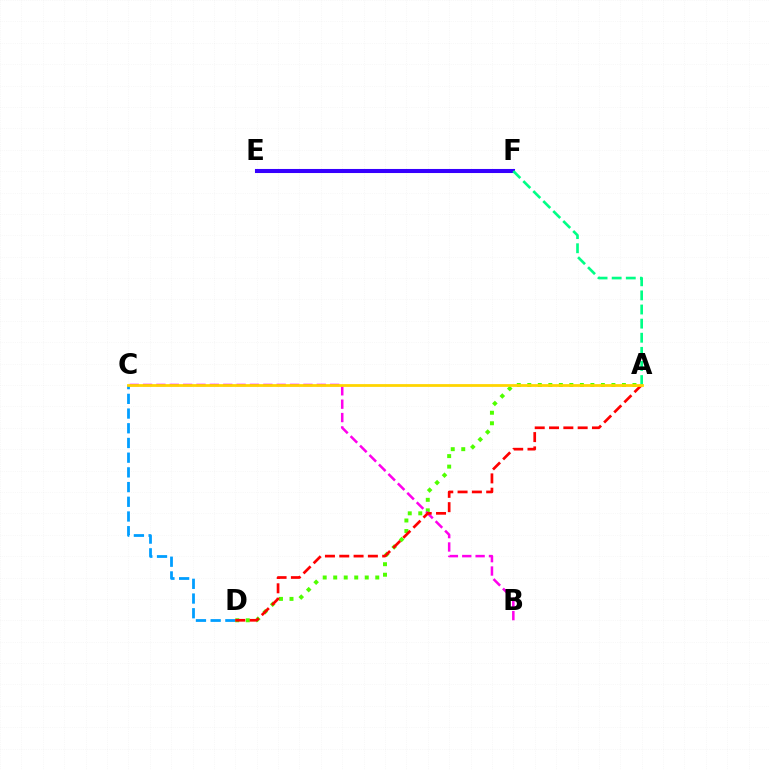{('C', 'D'): [{'color': '#009eff', 'line_style': 'dashed', 'thickness': 2.0}], ('A', 'D'): [{'color': '#4fff00', 'line_style': 'dotted', 'thickness': 2.86}, {'color': '#ff0000', 'line_style': 'dashed', 'thickness': 1.94}], ('B', 'C'): [{'color': '#ff00ed', 'line_style': 'dashed', 'thickness': 1.82}], ('E', 'F'): [{'color': '#3700ff', 'line_style': 'solid', 'thickness': 2.93}], ('A', 'F'): [{'color': '#00ff86', 'line_style': 'dashed', 'thickness': 1.92}], ('A', 'C'): [{'color': '#ffd500', 'line_style': 'solid', 'thickness': 1.99}]}